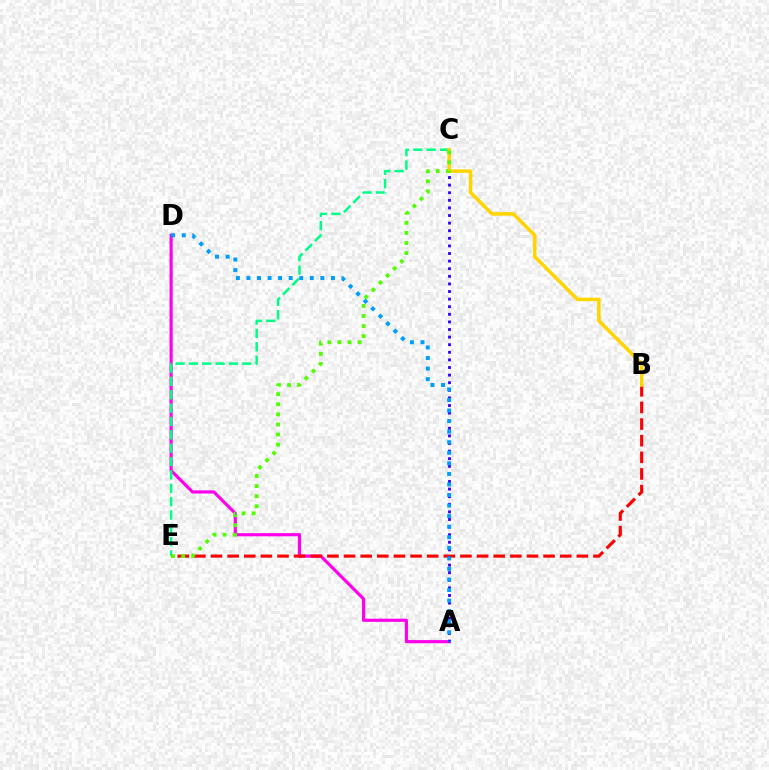{('A', 'D'): [{'color': '#ff00ed', 'line_style': 'solid', 'thickness': 2.28}, {'color': '#009eff', 'line_style': 'dotted', 'thickness': 2.87}], ('C', 'E'): [{'color': '#00ff86', 'line_style': 'dashed', 'thickness': 1.81}, {'color': '#4fff00', 'line_style': 'dotted', 'thickness': 2.74}], ('B', 'E'): [{'color': '#ff0000', 'line_style': 'dashed', 'thickness': 2.26}], ('A', 'C'): [{'color': '#3700ff', 'line_style': 'dotted', 'thickness': 2.06}], ('B', 'C'): [{'color': '#ffd500', 'line_style': 'solid', 'thickness': 2.53}]}